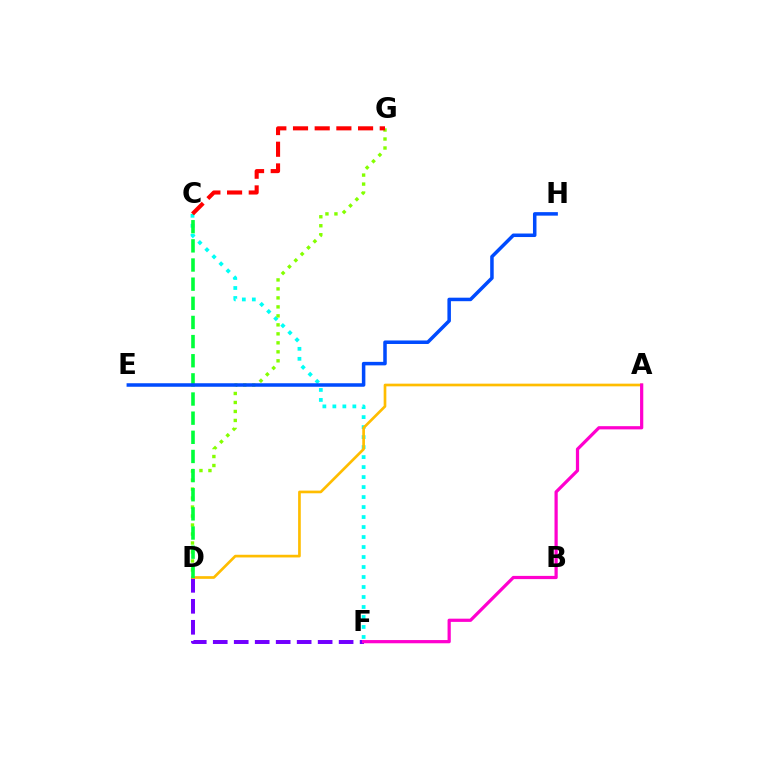{('C', 'F'): [{'color': '#00fff6', 'line_style': 'dotted', 'thickness': 2.72}], ('D', 'F'): [{'color': '#7200ff', 'line_style': 'dashed', 'thickness': 2.85}], ('A', 'D'): [{'color': '#ffbd00', 'line_style': 'solid', 'thickness': 1.93}], ('D', 'G'): [{'color': '#84ff00', 'line_style': 'dotted', 'thickness': 2.44}], ('C', 'D'): [{'color': '#00ff39', 'line_style': 'dashed', 'thickness': 2.6}], ('E', 'H'): [{'color': '#004bff', 'line_style': 'solid', 'thickness': 2.53}], ('A', 'F'): [{'color': '#ff00cf', 'line_style': 'solid', 'thickness': 2.32}], ('C', 'G'): [{'color': '#ff0000', 'line_style': 'dashed', 'thickness': 2.95}]}